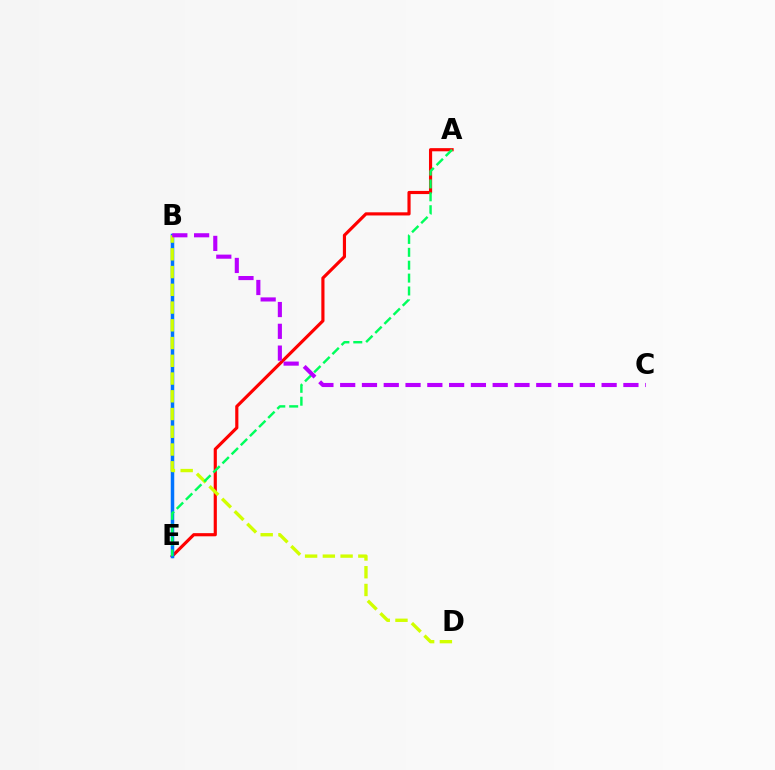{('A', 'E'): [{'color': '#ff0000', 'line_style': 'solid', 'thickness': 2.27}, {'color': '#00ff5c', 'line_style': 'dashed', 'thickness': 1.75}], ('B', 'E'): [{'color': '#0074ff', 'line_style': 'solid', 'thickness': 2.52}], ('B', 'D'): [{'color': '#d1ff00', 'line_style': 'dashed', 'thickness': 2.41}], ('B', 'C'): [{'color': '#b900ff', 'line_style': 'dashed', 'thickness': 2.96}]}